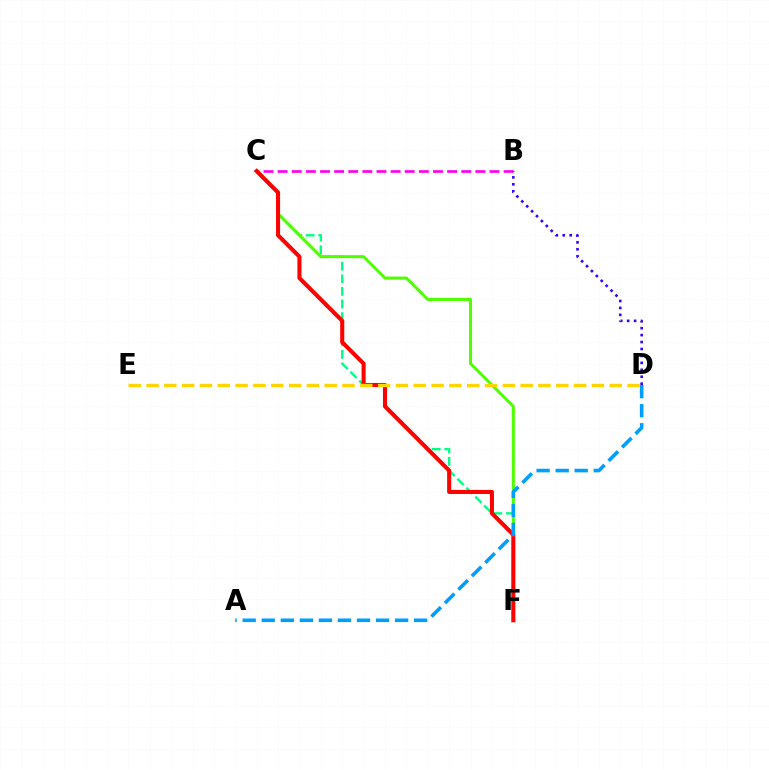{('C', 'F'): [{'color': '#00ff86', 'line_style': 'dashed', 'thickness': 1.71}, {'color': '#4fff00', 'line_style': 'solid', 'thickness': 2.17}, {'color': '#ff0000', 'line_style': 'solid', 'thickness': 2.93}], ('B', 'C'): [{'color': '#ff00ed', 'line_style': 'dashed', 'thickness': 1.92}], ('A', 'D'): [{'color': '#009eff', 'line_style': 'dashed', 'thickness': 2.59}], ('D', 'E'): [{'color': '#ffd500', 'line_style': 'dashed', 'thickness': 2.42}], ('B', 'D'): [{'color': '#3700ff', 'line_style': 'dotted', 'thickness': 1.89}]}